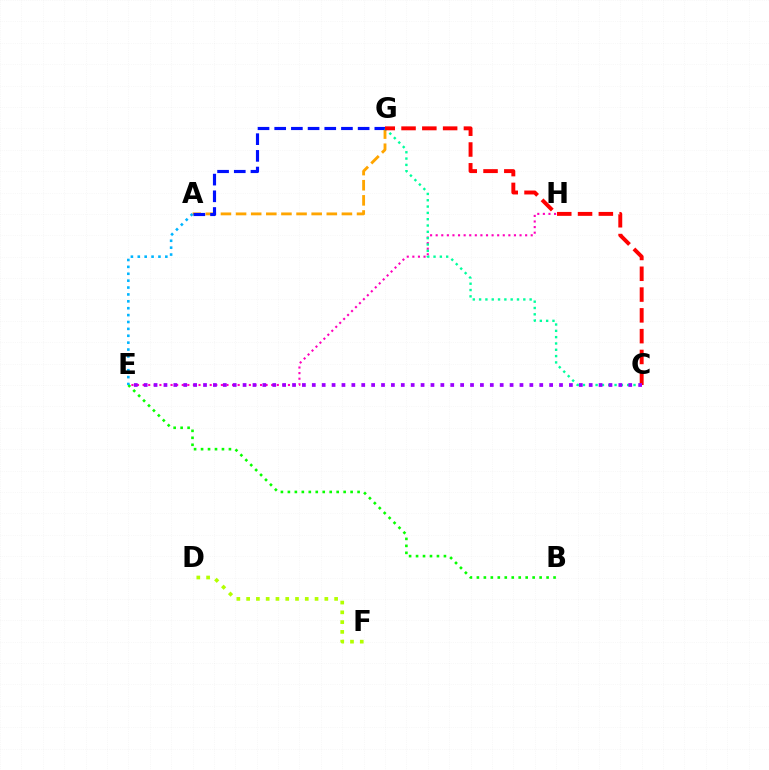{('B', 'E'): [{'color': '#08ff00', 'line_style': 'dotted', 'thickness': 1.89}], ('A', 'G'): [{'color': '#ffa500', 'line_style': 'dashed', 'thickness': 2.05}, {'color': '#0010ff', 'line_style': 'dashed', 'thickness': 2.27}], ('E', 'H'): [{'color': '#ff00bd', 'line_style': 'dotted', 'thickness': 1.52}], ('C', 'G'): [{'color': '#00ff9d', 'line_style': 'dotted', 'thickness': 1.72}, {'color': '#ff0000', 'line_style': 'dashed', 'thickness': 2.82}], ('C', 'E'): [{'color': '#9b00ff', 'line_style': 'dotted', 'thickness': 2.69}], ('A', 'E'): [{'color': '#00b5ff', 'line_style': 'dotted', 'thickness': 1.87}], ('D', 'F'): [{'color': '#b3ff00', 'line_style': 'dotted', 'thickness': 2.66}]}